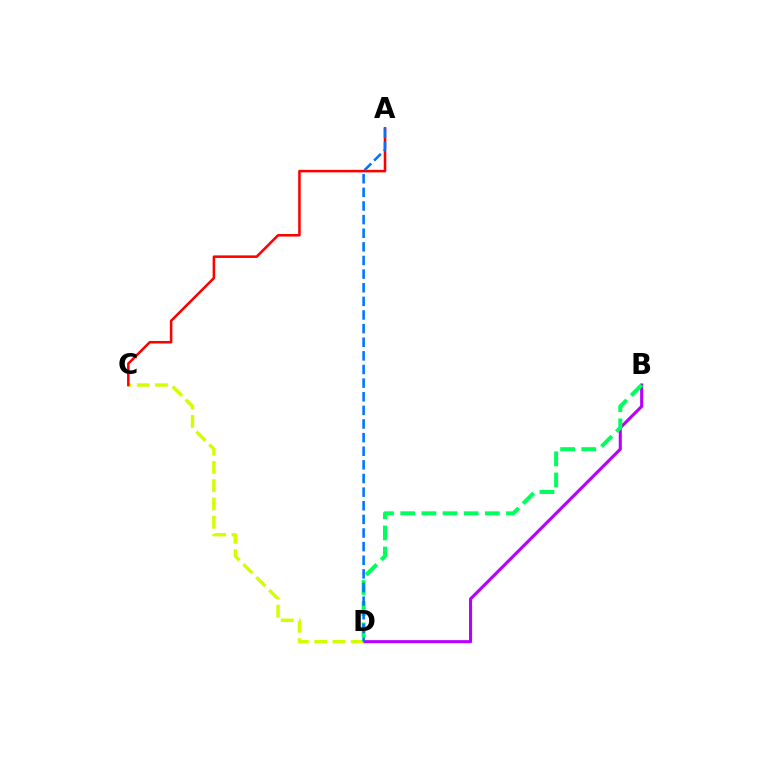{('B', 'D'): [{'color': '#b900ff', 'line_style': 'solid', 'thickness': 2.22}, {'color': '#00ff5c', 'line_style': 'dashed', 'thickness': 2.87}], ('C', 'D'): [{'color': '#d1ff00', 'line_style': 'dashed', 'thickness': 2.48}], ('A', 'C'): [{'color': '#ff0000', 'line_style': 'solid', 'thickness': 1.84}], ('A', 'D'): [{'color': '#0074ff', 'line_style': 'dashed', 'thickness': 1.85}]}